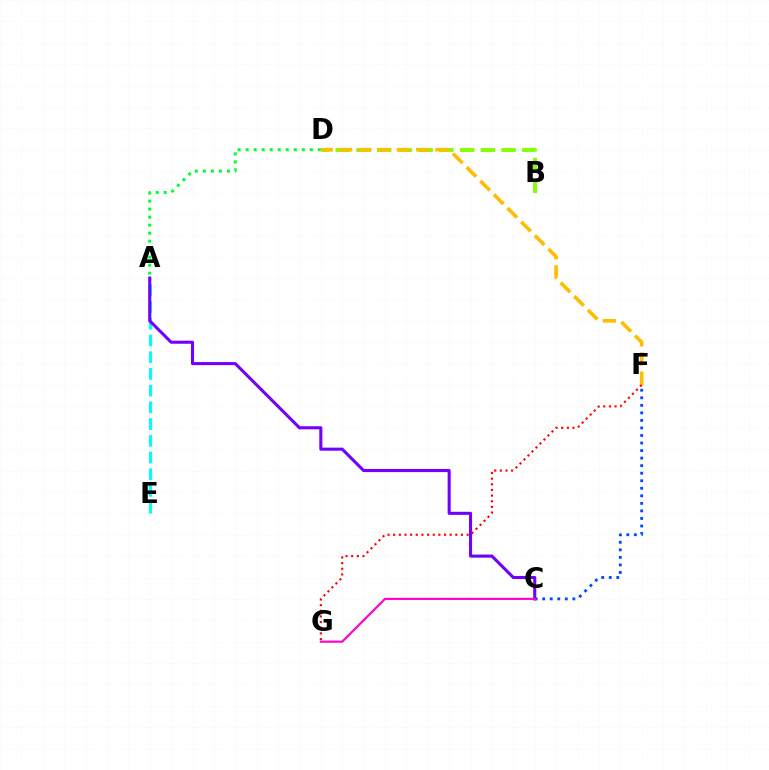{('A', 'E'): [{'color': '#00fff6', 'line_style': 'dashed', 'thickness': 2.27}], ('B', 'D'): [{'color': '#84ff00', 'line_style': 'dashed', 'thickness': 2.82}], ('A', 'C'): [{'color': '#7200ff', 'line_style': 'solid', 'thickness': 2.22}], ('C', 'F'): [{'color': '#004bff', 'line_style': 'dotted', 'thickness': 2.05}], ('C', 'G'): [{'color': '#ff00cf', 'line_style': 'solid', 'thickness': 1.55}], ('D', 'F'): [{'color': '#ffbd00', 'line_style': 'dashed', 'thickness': 2.62}], ('F', 'G'): [{'color': '#ff0000', 'line_style': 'dotted', 'thickness': 1.54}], ('A', 'D'): [{'color': '#00ff39', 'line_style': 'dotted', 'thickness': 2.18}]}